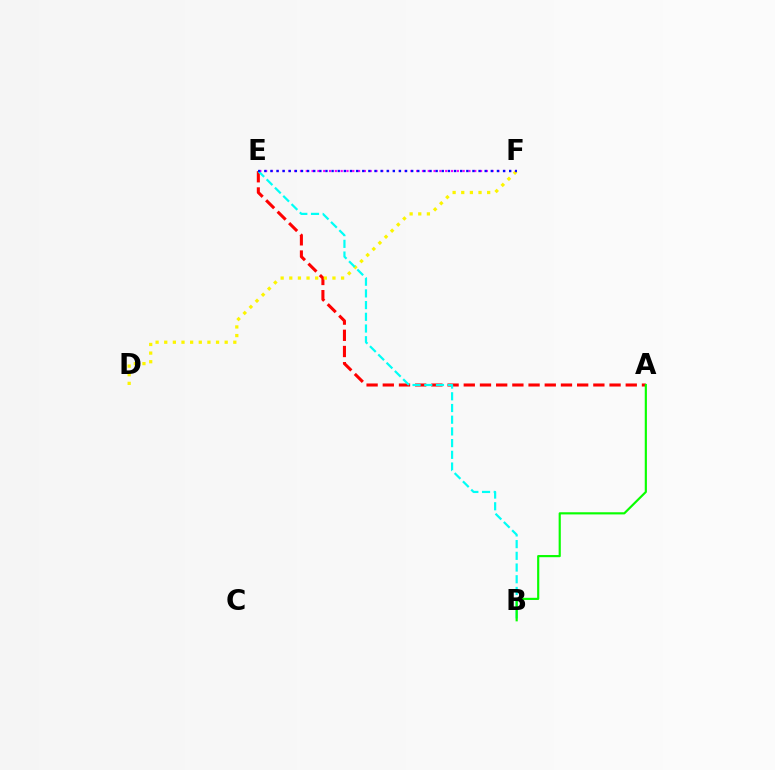{('A', 'E'): [{'color': '#ff0000', 'line_style': 'dashed', 'thickness': 2.2}], ('D', 'F'): [{'color': '#fcf500', 'line_style': 'dotted', 'thickness': 2.35}], ('B', 'E'): [{'color': '#00fff6', 'line_style': 'dashed', 'thickness': 1.59}], ('E', 'F'): [{'color': '#ee00ff', 'line_style': 'dotted', 'thickness': 1.58}, {'color': '#0010ff', 'line_style': 'dotted', 'thickness': 1.66}], ('A', 'B'): [{'color': '#08ff00', 'line_style': 'solid', 'thickness': 1.56}]}